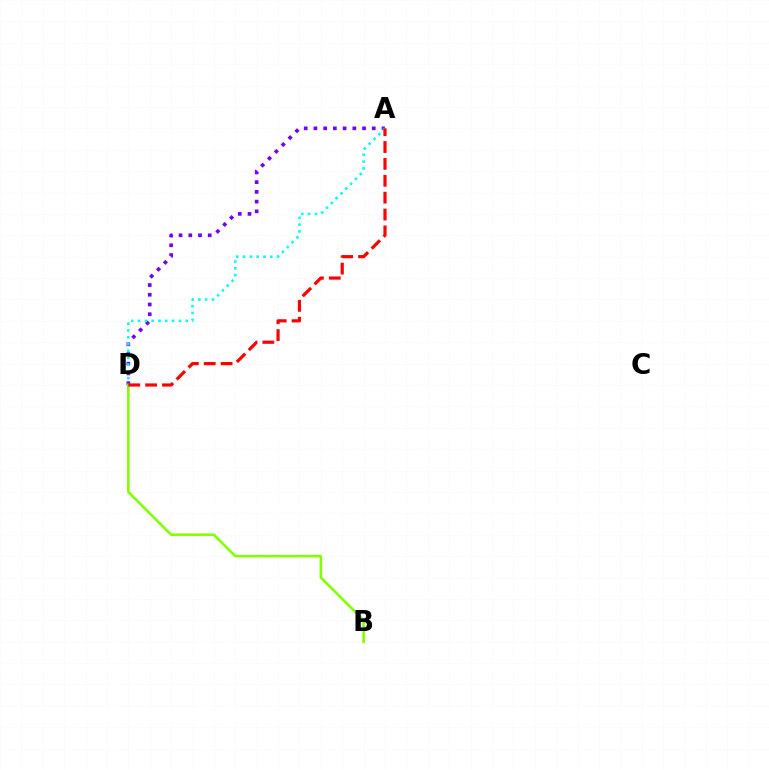{('A', 'D'): [{'color': '#7200ff', 'line_style': 'dotted', 'thickness': 2.64}, {'color': '#00fff6', 'line_style': 'dotted', 'thickness': 1.85}, {'color': '#ff0000', 'line_style': 'dashed', 'thickness': 2.29}], ('B', 'D'): [{'color': '#84ff00', 'line_style': 'solid', 'thickness': 1.88}]}